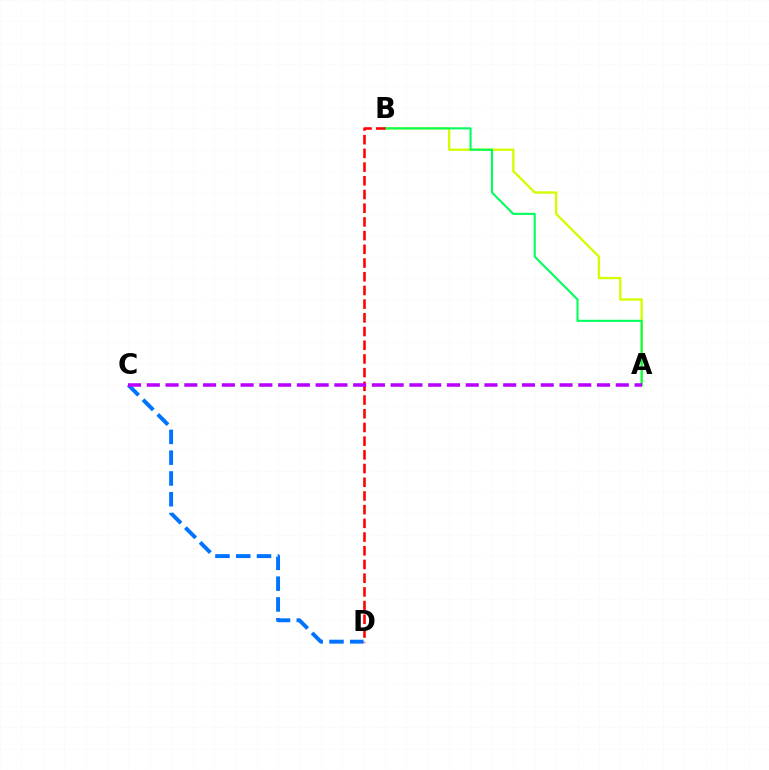{('A', 'B'): [{'color': '#d1ff00', 'line_style': 'solid', 'thickness': 1.68}, {'color': '#00ff5c', 'line_style': 'solid', 'thickness': 1.5}], ('C', 'D'): [{'color': '#0074ff', 'line_style': 'dashed', 'thickness': 2.82}], ('B', 'D'): [{'color': '#ff0000', 'line_style': 'dashed', 'thickness': 1.86}], ('A', 'C'): [{'color': '#b900ff', 'line_style': 'dashed', 'thickness': 2.55}]}